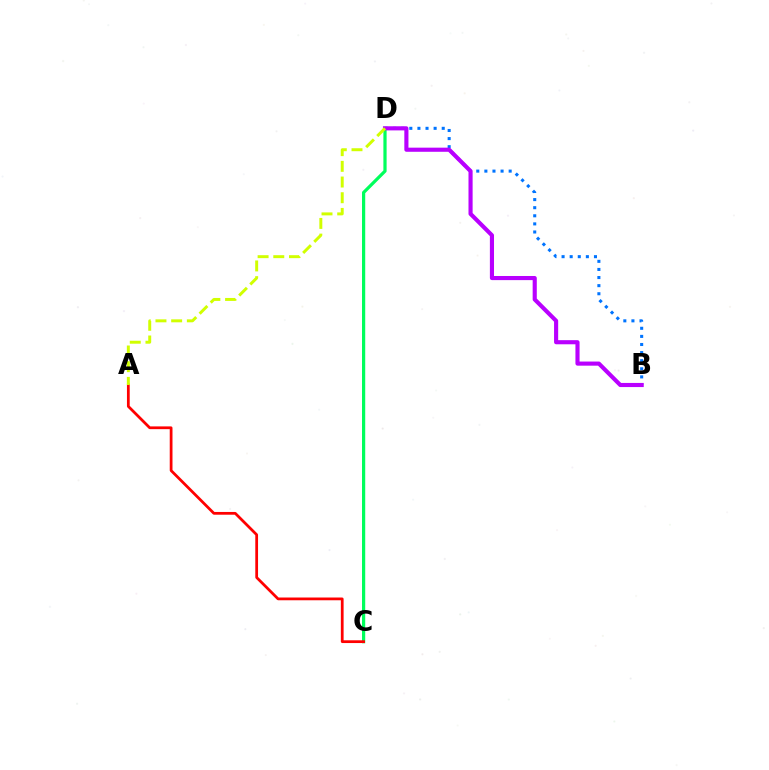{('C', 'D'): [{'color': '#00ff5c', 'line_style': 'solid', 'thickness': 2.32}], ('B', 'D'): [{'color': '#0074ff', 'line_style': 'dotted', 'thickness': 2.2}, {'color': '#b900ff', 'line_style': 'solid', 'thickness': 2.97}], ('A', 'C'): [{'color': '#ff0000', 'line_style': 'solid', 'thickness': 1.99}], ('A', 'D'): [{'color': '#d1ff00', 'line_style': 'dashed', 'thickness': 2.13}]}